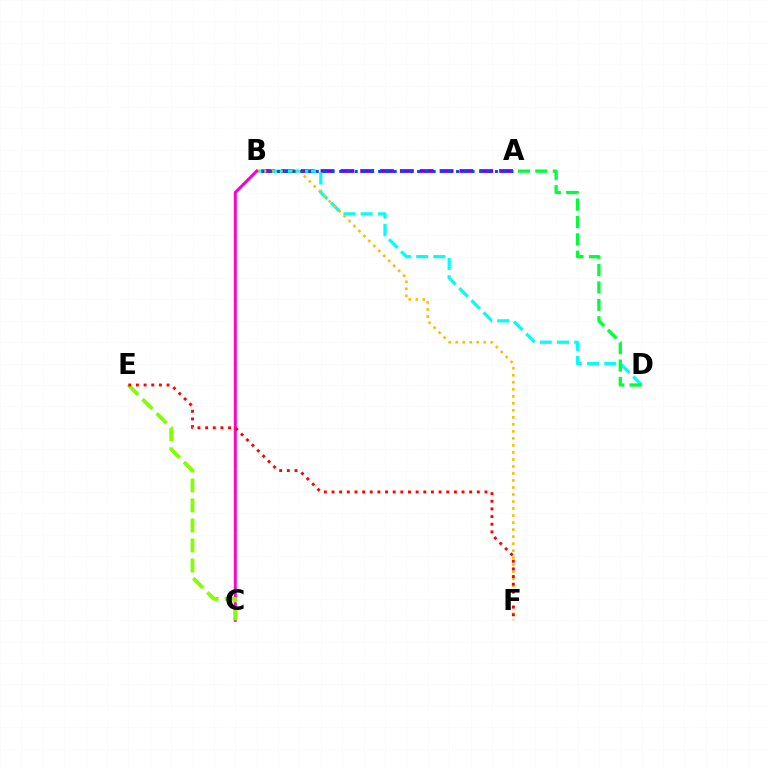{('A', 'B'): [{'color': '#7200ff', 'line_style': 'dashed', 'thickness': 2.7}, {'color': '#004bff', 'line_style': 'dotted', 'thickness': 2.12}], ('B', 'D'): [{'color': '#00fff6', 'line_style': 'dashed', 'thickness': 2.33}], ('B', 'F'): [{'color': '#ffbd00', 'line_style': 'dotted', 'thickness': 1.91}], ('B', 'C'): [{'color': '#ff00cf', 'line_style': 'solid', 'thickness': 2.17}], ('C', 'E'): [{'color': '#84ff00', 'line_style': 'dashed', 'thickness': 2.72}], ('A', 'D'): [{'color': '#00ff39', 'line_style': 'dashed', 'thickness': 2.36}], ('E', 'F'): [{'color': '#ff0000', 'line_style': 'dotted', 'thickness': 2.08}]}